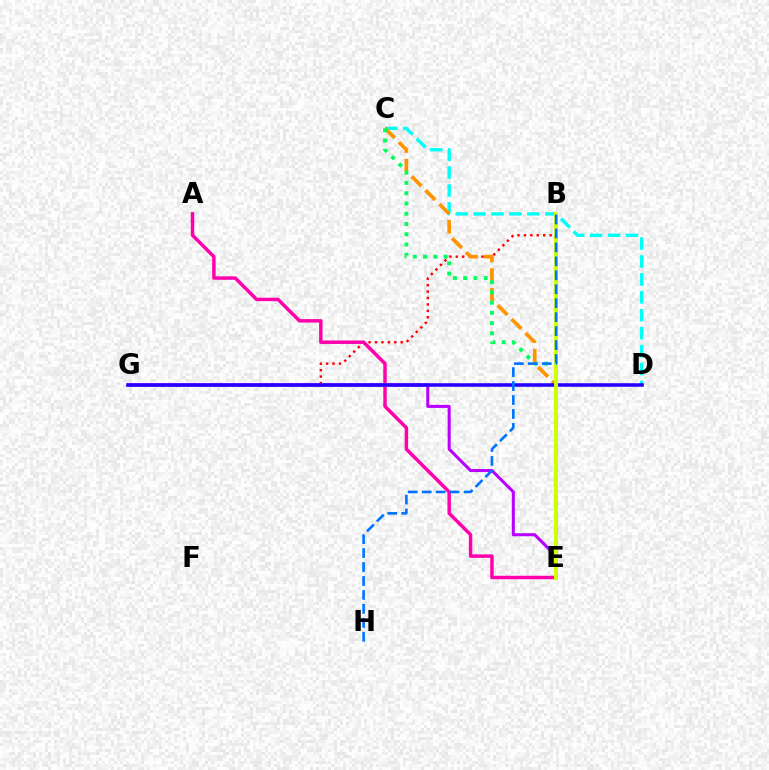{('B', 'G'): [{'color': '#ff0000', 'line_style': 'dotted', 'thickness': 1.74}], ('C', 'D'): [{'color': '#00fff6', 'line_style': 'dashed', 'thickness': 2.43}], ('B', 'E'): [{'color': '#3dff00', 'line_style': 'dashed', 'thickness': 2.12}, {'color': '#d1ff00', 'line_style': 'solid', 'thickness': 2.79}], ('A', 'E'): [{'color': '#ff00ac', 'line_style': 'solid', 'thickness': 2.49}], ('C', 'E'): [{'color': '#ff9400', 'line_style': 'dashed', 'thickness': 2.67}, {'color': '#00ff5c', 'line_style': 'dotted', 'thickness': 2.79}], ('E', 'G'): [{'color': '#b900ff', 'line_style': 'solid', 'thickness': 2.2}], ('D', 'G'): [{'color': '#2500ff', 'line_style': 'solid', 'thickness': 2.55}], ('B', 'H'): [{'color': '#0074ff', 'line_style': 'dashed', 'thickness': 1.9}]}